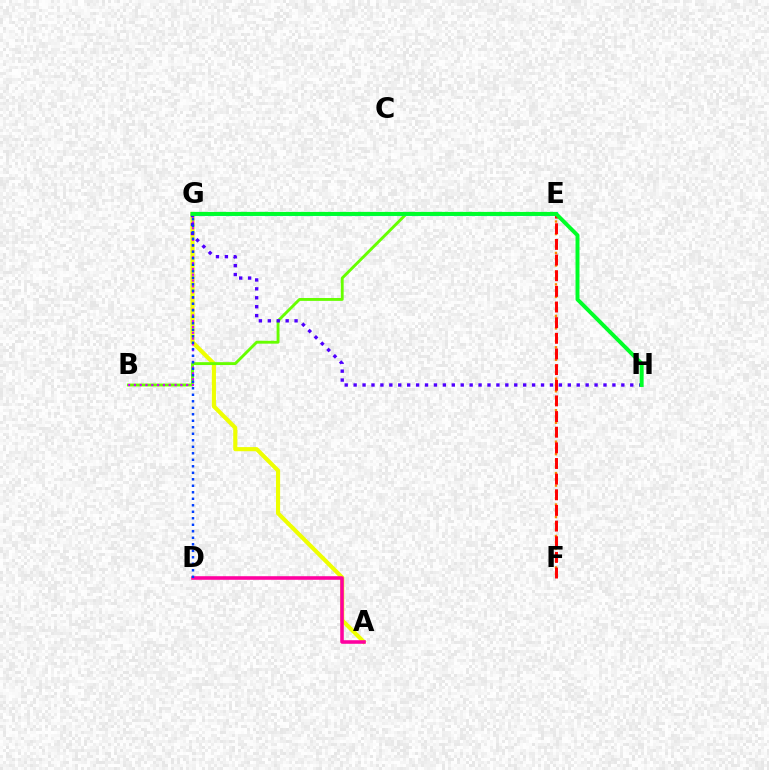{('A', 'G'): [{'color': '#eeff00', 'line_style': 'solid', 'thickness': 2.97}], ('E', 'F'): [{'color': '#ff8800', 'line_style': 'dotted', 'thickness': 1.71}, {'color': '#ff0000', 'line_style': 'dashed', 'thickness': 2.13}], ('A', 'D'): [{'color': '#ff00a0', 'line_style': 'solid', 'thickness': 2.57}], ('B', 'E'): [{'color': '#66ff00', 'line_style': 'solid', 'thickness': 2.07}], ('B', 'G'): [{'color': '#d600ff', 'line_style': 'dotted', 'thickness': 1.58}], ('E', 'G'): [{'color': '#00c7ff', 'line_style': 'solid', 'thickness': 2.92}, {'color': '#00ffaf', 'line_style': 'dotted', 'thickness': 1.77}], ('G', 'H'): [{'color': '#4f00ff', 'line_style': 'dotted', 'thickness': 2.42}, {'color': '#00ff27', 'line_style': 'solid', 'thickness': 2.83}], ('D', 'G'): [{'color': '#003fff', 'line_style': 'dotted', 'thickness': 1.77}]}